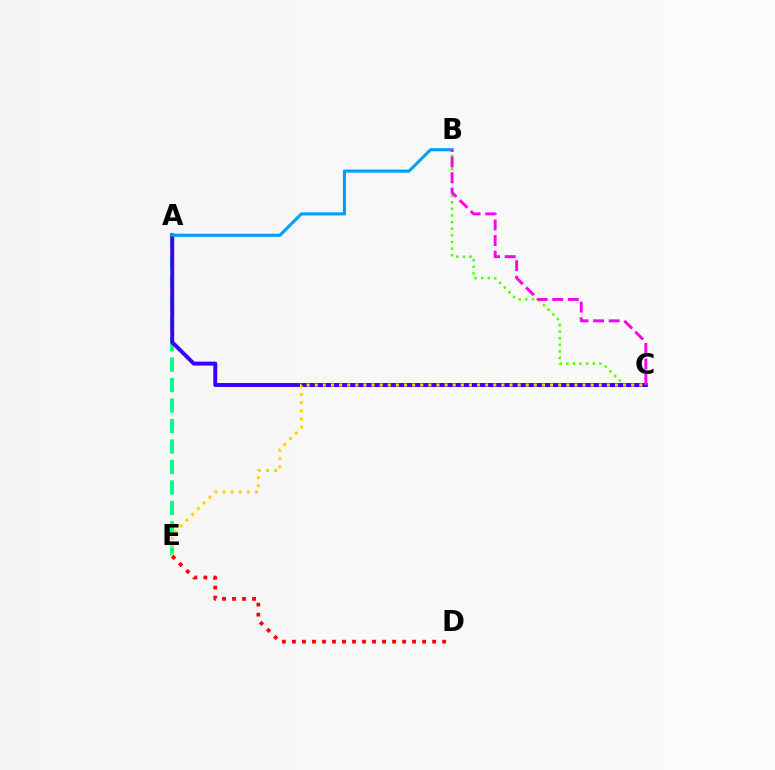{('A', 'E'): [{'color': '#00ff86', 'line_style': 'dashed', 'thickness': 2.78}], ('B', 'C'): [{'color': '#4fff00', 'line_style': 'dotted', 'thickness': 1.8}, {'color': '#ff00ed', 'line_style': 'dashed', 'thickness': 2.11}], ('A', 'C'): [{'color': '#3700ff', 'line_style': 'solid', 'thickness': 2.84}], ('C', 'E'): [{'color': '#ffd500', 'line_style': 'dotted', 'thickness': 2.2}], ('A', 'B'): [{'color': '#009eff', 'line_style': 'solid', 'thickness': 2.24}], ('D', 'E'): [{'color': '#ff0000', 'line_style': 'dotted', 'thickness': 2.72}]}